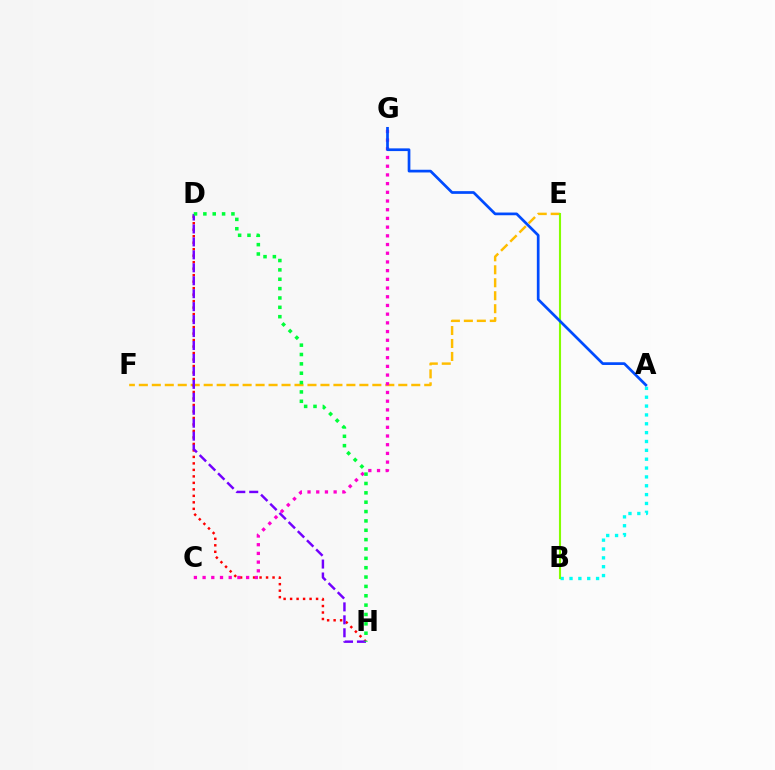{('E', 'F'): [{'color': '#ffbd00', 'line_style': 'dashed', 'thickness': 1.76}], ('A', 'B'): [{'color': '#00fff6', 'line_style': 'dotted', 'thickness': 2.41}], ('D', 'H'): [{'color': '#ff0000', 'line_style': 'dotted', 'thickness': 1.76}, {'color': '#7200ff', 'line_style': 'dashed', 'thickness': 1.76}, {'color': '#00ff39', 'line_style': 'dotted', 'thickness': 2.54}], ('C', 'G'): [{'color': '#ff00cf', 'line_style': 'dotted', 'thickness': 2.36}], ('B', 'E'): [{'color': '#84ff00', 'line_style': 'solid', 'thickness': 1.52}], ('A', 'G'): [{'color': '#004bff', 'line_style': 'solid', 'thickness': 1.95}]}